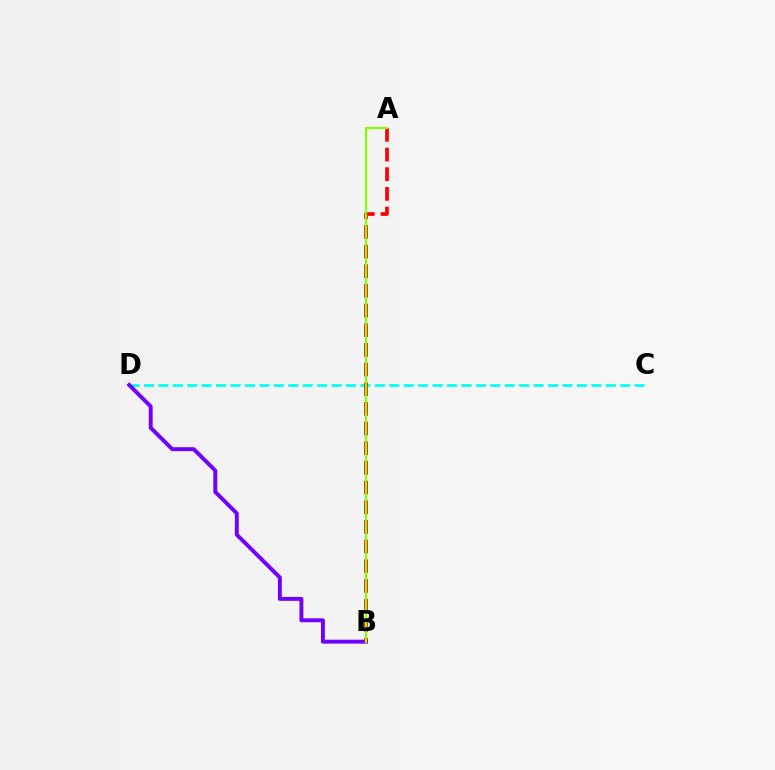{('C', 'D'): [{'color': '#00fff6', 'line_style': 'dashed', 'thickness': 1.96}], ('B', 'D'): [{'color': '#7200ff', 'line_style': 'solid', 'thickness': 2.83}], ('A', 'B'): [{'color': '#ff0000', 'line_style': 'dashed', 'thickness': 2.67}, {'color': '#84ff00', 'line_style': 'solid', 'thickness': 1.55}]}